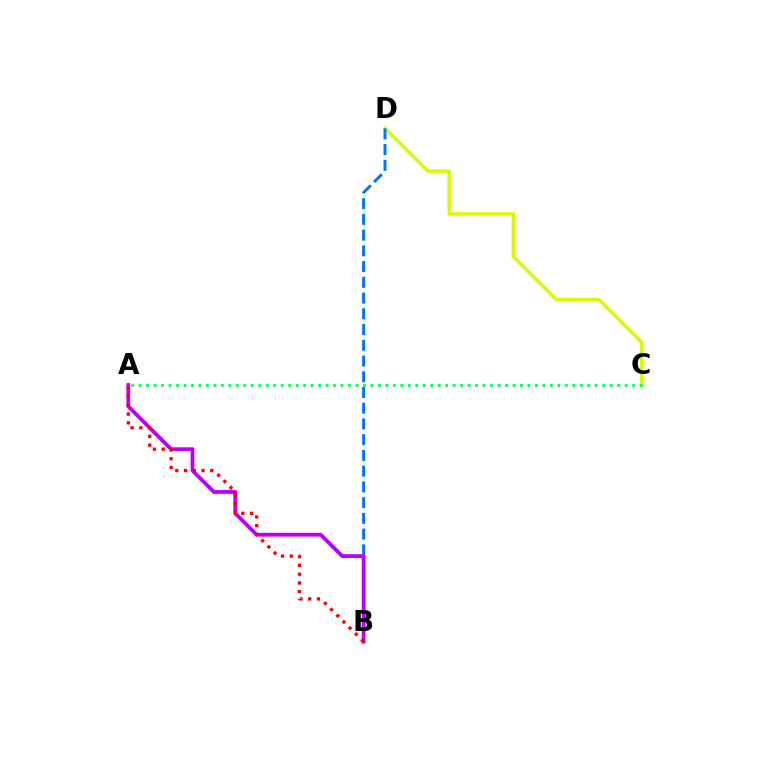{('C', 'D'): [{'color': '#d1ff00', 'line_style': 'solid', 'thickness': 2.48}], ('B', 'D'): [{'color': '#0074ff', 'line_style': 'dashed', 'thickness': 2.14}], ('A', 'B'): [{'color': '#b900ff', 'line_style': 'solid', 'thickness': 2.74}, {'color': '#ff0000', 'line_style': 'dotted', 'thickness': 2.38}], ('A', 'C'): [{'color': '#00ff5c', 'line_style': 'dotted', 'thickness': 2.03}]}